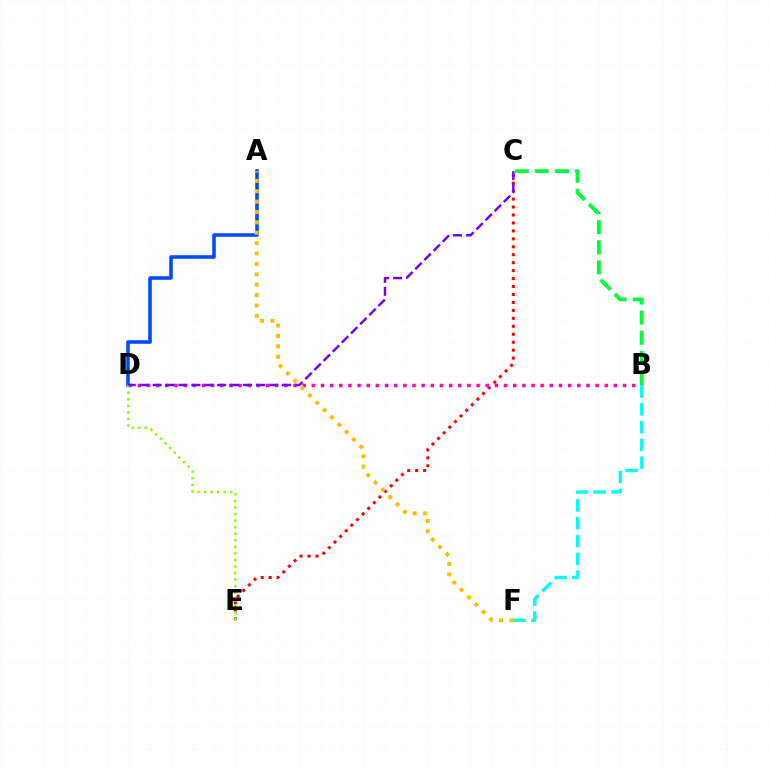{('C', 'E'): [{'color': '#ff0000', 'line_style': 'dotted', 'thickness': 2.16}], ('B', 'D'): [{'color': '#ff00cf', 'line_style': 'dotted', 'thickness': 2.49}], ('A', 'D'): [{'color': '#004bff', 'line_style': 'solid', 'thickness': 2.57}], ('D', 'E'): [{'color': '#84ff00', 'line_style': 'dotted', 'thickness': 1.78}], ('B', 'F'): [{'color': '#00fff6', 'line_style': 'dashed', 'thickness': 2.42}], ('B', 'C'): [{'color': '#00ff39', 'line_style': 'dashed', 'thickness': 2.73}], ('C', 'D'): [{'color': '#7200ff', 'line_style': 'dashed', 'thickness': 1.76}], ('A', 'F'): [{'color': '#ffbd00', 'line_style': 'dotted', 'thickness': 2.82}]}